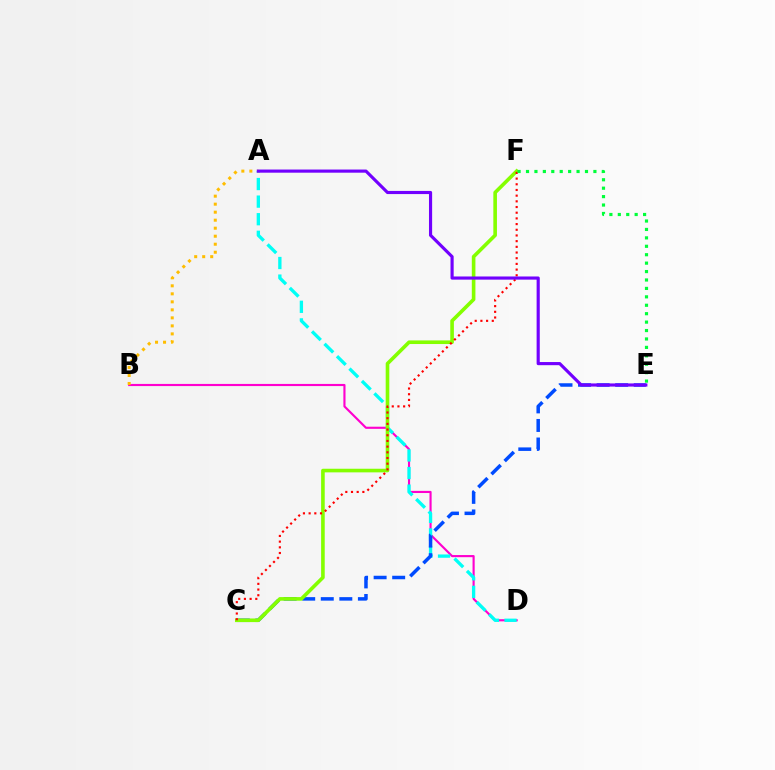{('B', 'D'): [{'color': '#ff00cf', 'line_style': 'solid', 'thickness': 1.54}], ('A', 'D'): [{'color': '#00fff6', 'line_style': 'dashed', 'thickness': 2.39}], ('C', 'E'): [{'color': '#004bff', 'line_style': 'dashed', 'thickness': 2.52}], ('C', 'F'): [{'color': '#84ff00', 'line_style': 'solid', 'thickness': 2.6}, {'color': '#ff0000', 'line_style': 'dotted', 'thickness': 1.55}], ('E', 'F'): [{'color': '#00ff39', 'line_style': 'dotted', 'thickness': 2.29}], ('A', 'B'): [{'color': '#ffbd00', 'line_style': 'dotted', 'thickness': 2.18}], ('A', 'E'): [{'color': '#7200ff', 'line_style': 'solid', 'thickness': 2.27}]}